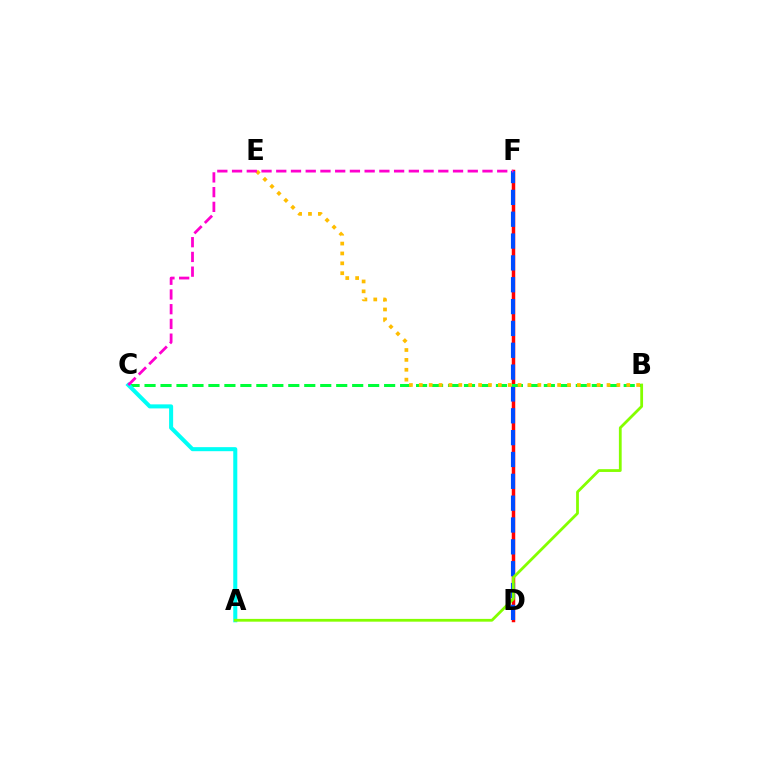{('D', 'F'): [{'color': '#7200ff', 'line_style': 'dashed', 'thickness': 2.01}, {'color': '#ff0000', 'line_style': 'solid', 'thickness': 2.5}, {'color': '#004bff', 'line_style': 'dashed', 'thickness': 2.97}], ('B', 'C'): [{'color': '#00ff39', 'line_style': 'dashed', 'thickness': 2.17}], ('B', 'E'): [{'color': '#ffbd00', 'line_style': 'dotted', 'thickness': 2.68}], ('A', 'C'): [{'color': '#00fff6', 'line_style': 'solid', 'thickness': 2.91}], ('A', 'B'): [{'color': '#84ff00', 'line_style': 'solid', 'thickness': 2.01}], ('C', 'F'): [{'color': '#ff00cf', 'line_style': 'dashed', 'thickness': 2.0}]}